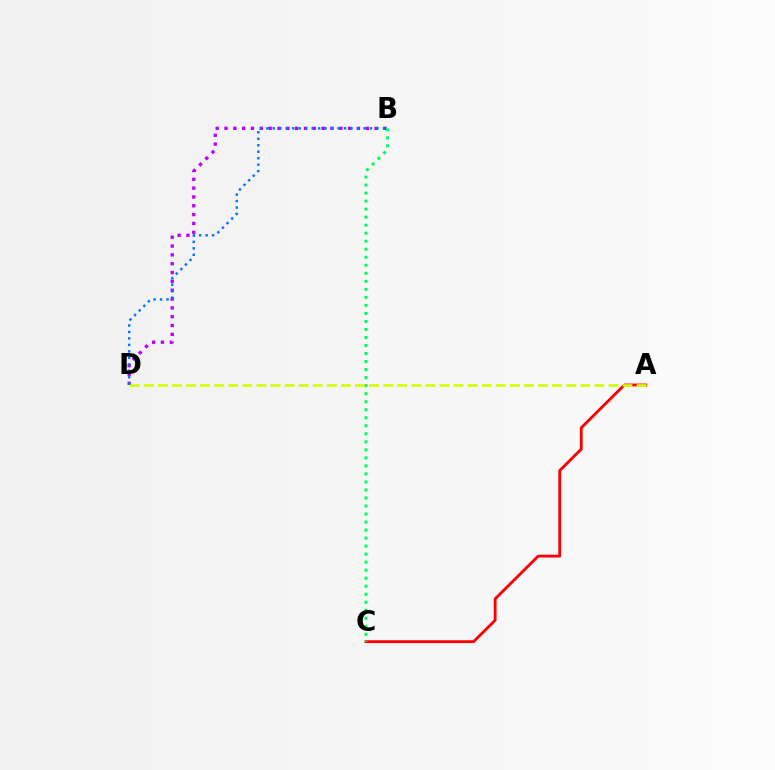{('A', 'C'): [{'color': '#ff0000', 'line_style': 'solid', 'thickness': 2.05}], ('B', 'D'): [{'color': '#b900ff', 'line_style': 'dotted', 'thickness': 2.4}, {'color': '#0074ff', 'line_style': 'dotted', 'thickness': 1.76}], ('B', 'C'): [{'color': '#00ff5c', 'line_style': 'dotted', 'thickness': 2.18}], ('A', 'D'): [{'color': '#d1ff00', 'line_style': 'dashed', 'thickness': 1.91}]}